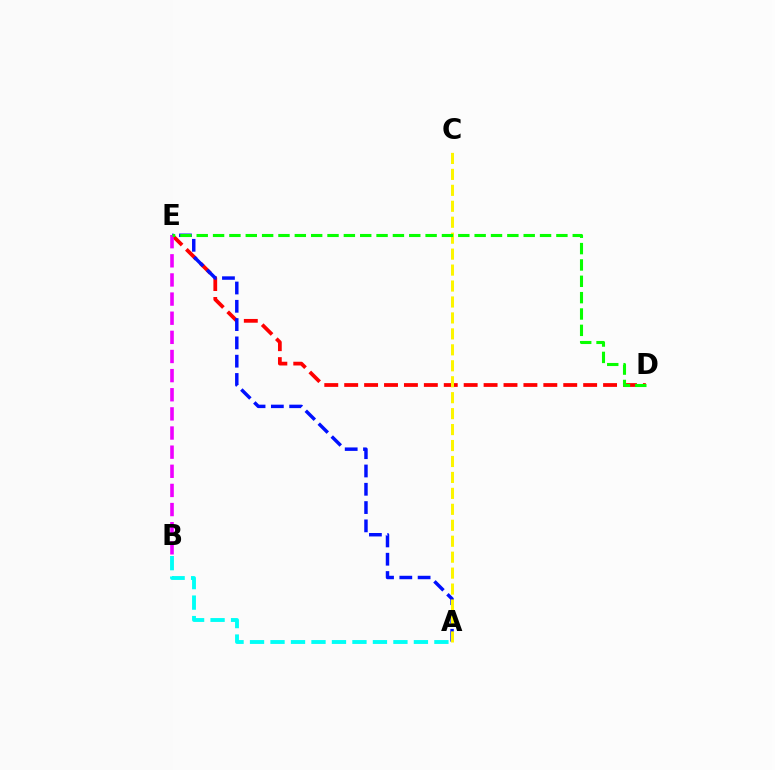{('D', 'E'): [{'color': '#ff0000', 'line_style': 'dashed', 'thickness': 2.71}, {'color': '#08ff00', 'line_style': 'dashed', 'thickness': 2.22}], ('A', 'E'): [{'color': '#0010ff', 'line_style': 'dashed', 'thickness': 2.49}], ('A', 'C'): [{'color': '#fcf500', 'line_style': 'dashed', 'thickness': 2.17}], ('B', 'E'): [{'color': '#ee00ff', 'line_style': 'dashed', 'thickness': 2.6}], ('A', 'B'): [{'color': '#00fff6', 'line_style': 'dashed', 'thickness': 2.78}]}